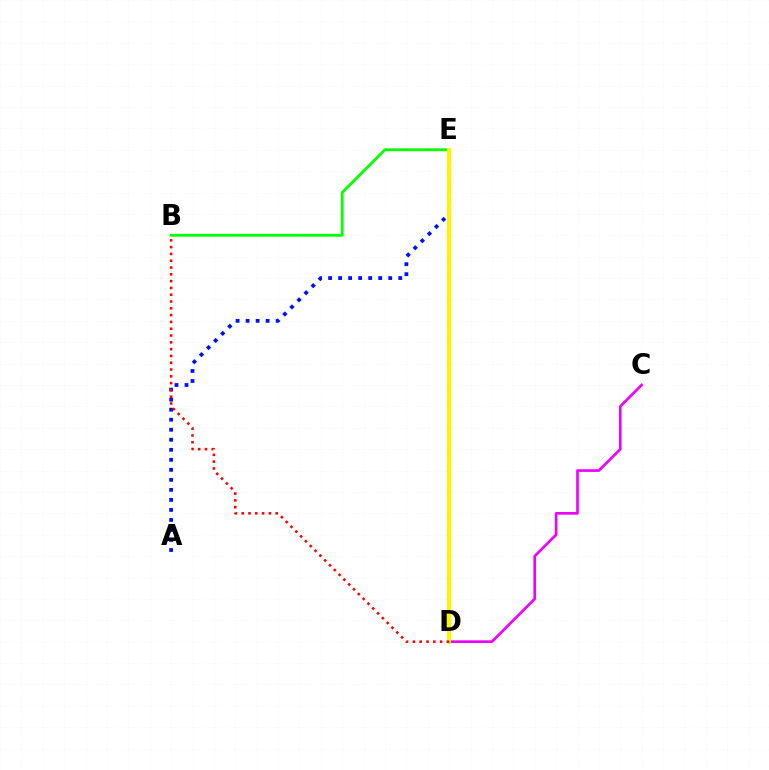{('B', 'E'): [{'color': '#08ff00', 'line_style': 'solid', 'thickness': 2.04}], ('D', 'E'): [{'color': '#00fff6', 'line_style': 'solid', 'thickness': 2.7}, {'color': '#fcf500', 'line_style': 'solid', 'thickness': 2.99}], ('C', 'D'): [{'color': '#ee00ff', 'line_style': 'solid', 'thickness': 1.92}], ('A', 'E'): [{'color': '#0010ff', 'line_style': 'dotted', 'thickness': 2.72}], ('B', 'D'): [{'color': '#ff0000', 'line_style': 'dotted', 'thickness': 1.85}]}